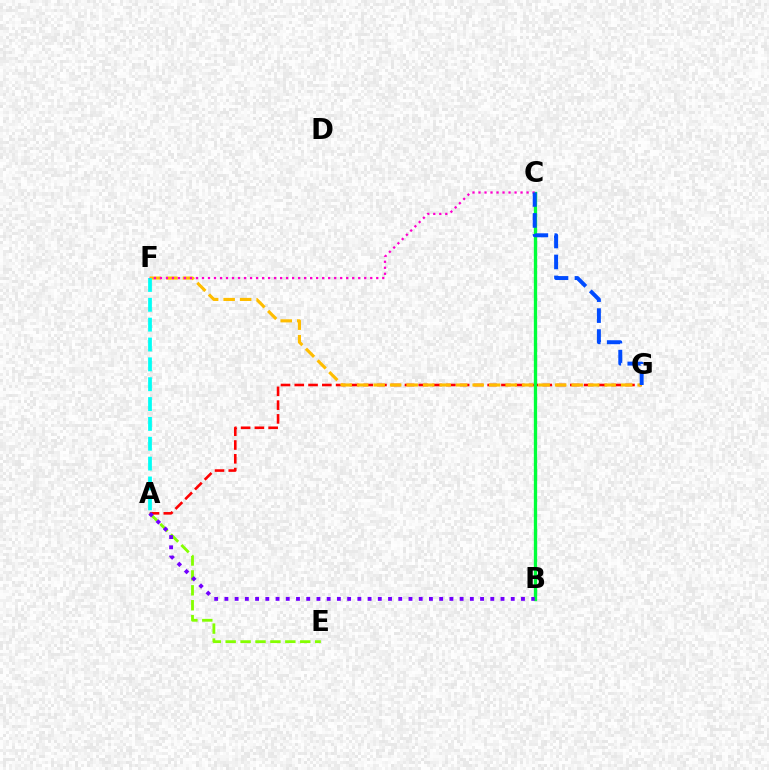{('A', 'G'): [{'color': '#ff0000', 'line_style': 'dashed', 'thickness': 1.87}], ('A', 'E'): [{'color': '#84ff00', 'line_style': 'dashed', 'thickness': 2.03}], ('F', 'G'): [{'color': '#ffbd00', 'line_style': 'dashed', 'thickness': 2.24}], ('B', 'C'): [{'color': '#00ff39', 'line_style': 'solid', 'thickness': 2.39}], ('A', 'B'): [{'color': '#7200ff', 'line_style': 'dotted', 'thickness': 2.78}], ('A', 'F'): [{'color': '#00fff6', 'line_style': 'dashed', 'thickness': 2.7}], ('C', 'F'): [{'color': '#ff00cf', 'line_style': 'dotted', 'thickness': 1.63}], ('C', 'G'): [{'color': '#004bff', 'line_style': 'dashed', 'thickness': 2.85}]}